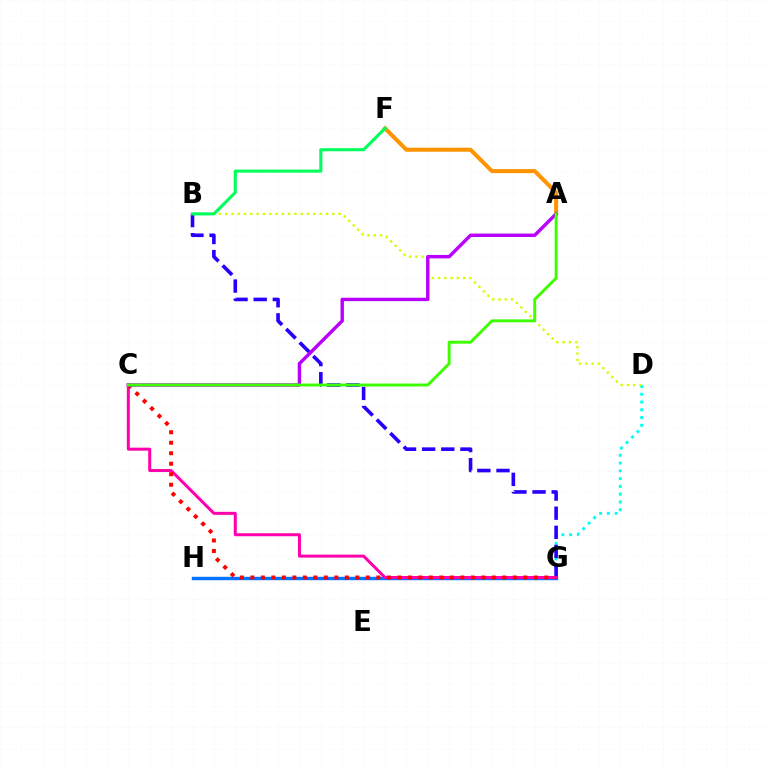{('G', 'H'): [{'color': '#0074ff', 'line_style': 'solid', 'thickness': 2.45}], ('D', 'G'): [{'color': '#00fff6', 'line_style': 'dotted', 'thickness': 2.11}], ('B', 'G'): [{'color': '#2500ff', 'line_style': 'dashed', 'thickness': 2.6}], ('C', 'G'): [{'color': '#ff00ac', 'line_style': 'solid', 'thickness': 2.17}, {'color': '#ff0000', 'line_style': 'dotted', 'thickness': 2.85}], ('B', 'D'): [{'color': '#d1ff00', 'line_style': 'dotted', 'thickness': 1.71}], ('A', 'F'): [{'color': '#ff9400', 'line_style': 'solid', 'thickness': 2.91}], ('B', 'F'): [{'color': '#00ff5c', 'line_style': 'solid', 'thickness': 2.22}], ('A', 'C'): [{'color': '#b900ff', 'line_style': 'solid', 'thickness': 2.46}, {'color': '#3dff00', 'line_style': 'solid', 'thickness': 2.1}]}